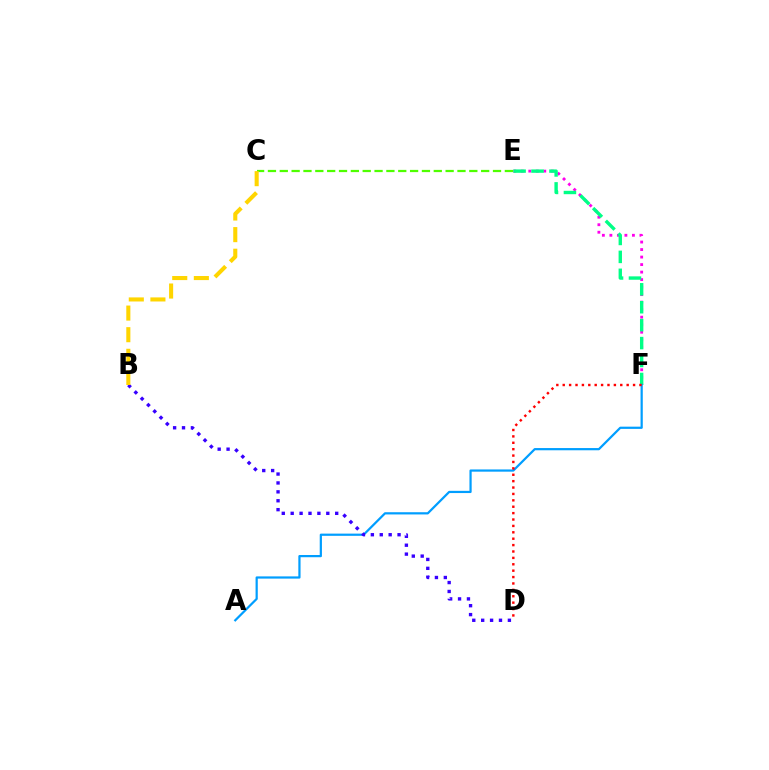{('E', 'F'): [{'color': '#ff00ed', 'line_style': 'dotted', 'thickness': 2.04}, {'color': '#00ff86', 'line_style': 'dashed', 'thickness': 2.44}], ('A', 'F'): [{'color': '#009eff', 'line_style': 'solid', 'thickness': 1.6}], ('D', 'F'): [{'color': '#ff0000', 'line_style': 'dotted', 'thickness': 1.74}], ('C', 'E'): [{'color': '#4fff00', 'line_style': 'dashed', 'thickness': 1.61}], ('B', 'D'): [{'color': '#3700ff', 'line_style': 'dotted', 'thickness': 2.42}], ('B', 'C'): [{'color': '#ffd500', 'line_style': 'dashed', 'thickness': 2.94}]}